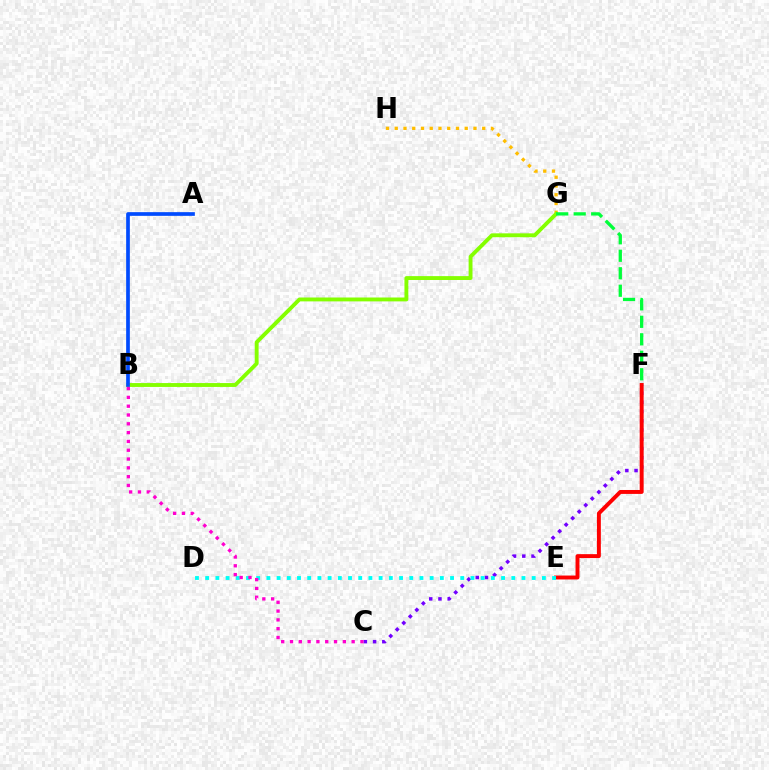{('C', 'F'): [{'color': '#7200ff', 'line_style': 'dotted', 'thickness': 2.51}], ('E', 'F'): [{'color': '#ff0000', 'line_style': 'solid', 'thickness': 2.83}], ('G', 'H'): [{'color': '#ffbd00', 'line_style': 'dotted', 'thickness': 2.38}], ('D', 'E'): [{'color': '#00fff6', 'line_style': 'dotted', 'thickness': 2.77}], ('B', 'G'): [{'color': '#84ff00', 'line_style': 'solid', 'thickness': 2.79}], ('A', 'B'): [{'color': '#004bff', 'line_style': 'solid', 'thickness': 2.66}], ('B', 'C'): [{'color': '#ff00cf', 'line_style': 'dotted', 'thickness': 2.39}], ('F', 'G'): [{'color': '#00ff39', 'line_style': 'dashed', 'thickness': 2.38}]}